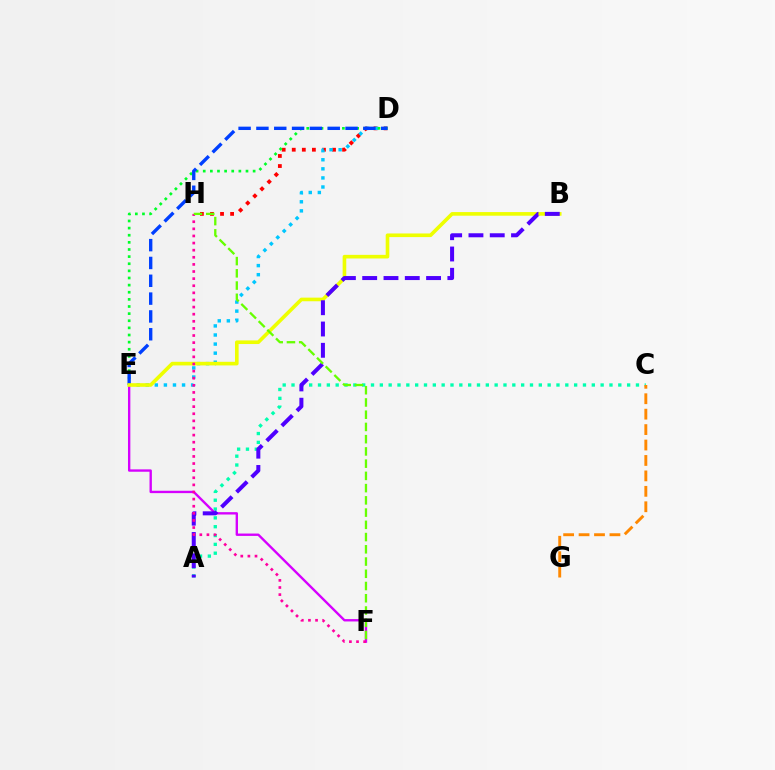{('D', 'H'): [{'color': '#ff0000', 'line_style': 'dotted', 'thickness': 2.74}], ('D', 'E'): [{'color': '#00c7ff', 'line_style': 'dotted', 'thickness': 2.47}, {'color': '#00ff27', 'line_style': 'dotted', 'thickness': 1.94}, {'color': '#003fff', 'line_style': 'dashed', 'thickness': 2.42}], ('A', 'C'): [{'color': '#00ffaf', 'line_style': 'dotted', 'thickness': 2.4}], ('E', 'F'): [{'color': '#d600ff', 'line_style': 'solid', 'thickness': 1.7}], ('C', 'G'): [{'color': '#ff8800', 'line_style': 'dashed', 'thickness': 2.1}], ('B', 'E'): [{'color': '#eeff00', 'line_style': 'solid', 'thickness': 2.61}], ('A', 'B'): [{'color': '#4f00ff', 'line_style': 'dashed', 'thickness': 2.89}], ('F', 'H'): [{'color': '#ff00a0', 'line_style': 'dotted', 'thickness': 1.93}, {'color': '#66ff00', 'line_style': 'dashed', 'thickness': 1.66}]}